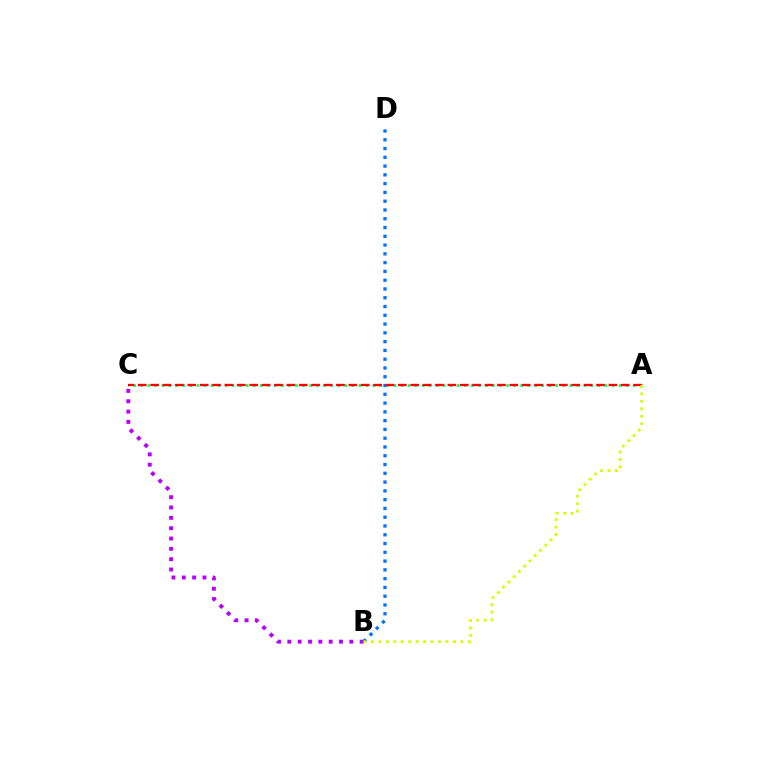{('B', 'C'): [{'color': '#b900ff', 'line_style': 'dotted', 'thickness': 2.81}], ('B', 'D'): [{'color': '#0074ff', 'line_style': 'dotted', 'thickness': 2.39}], ('A', 'C'): [{'color': '#00ff5c', 'line_style': 'dotted', 'thickness': 1.91}, {'color': '#ff0000', 'line_style': 'dashed', 'thickness': 1.68}], ('A', 'B'): [{'color': '#d1ff00', 'line_style': 'dotted', 'thickness': 2.02}]}